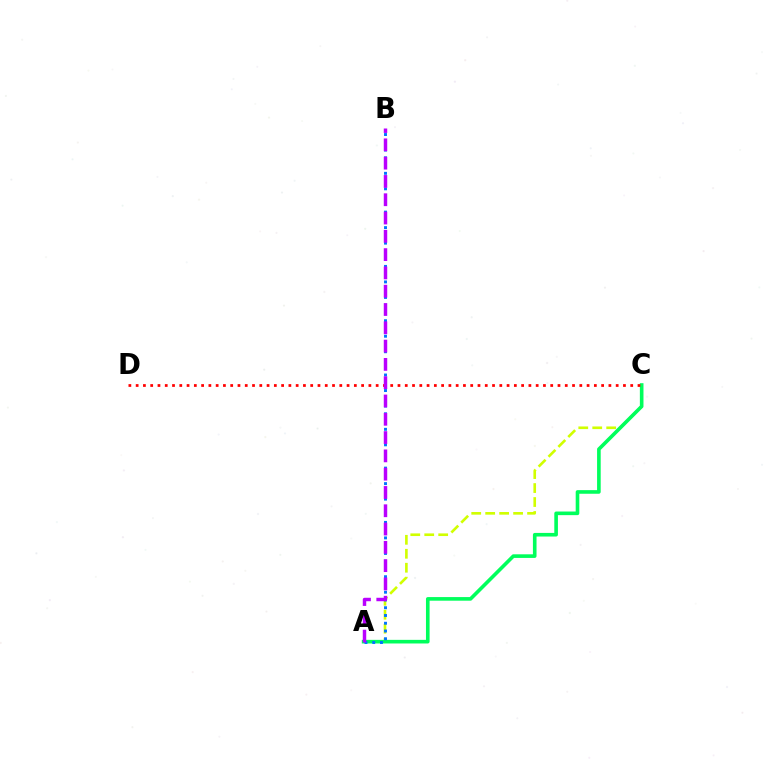{('A', 'C'): [{'color': '#d1ff00', 'line_style': 'dashed', 'thickness': 1.9}, {'color': '#00ff5c', 'line_style': 'solid', 'thickness': 2.61}], ('A', 'B'): [{'color': '#0074ff', 'line_style': 'dotted', 'thickness': 2.11}, {'color': '#b900ff', 'line_style': 'dashed', 'thickness': 2.49}], ('C', 'D'): [{'color': '#ff0000', 'line_style': 'dotted', 'thickness': 1.98}]}